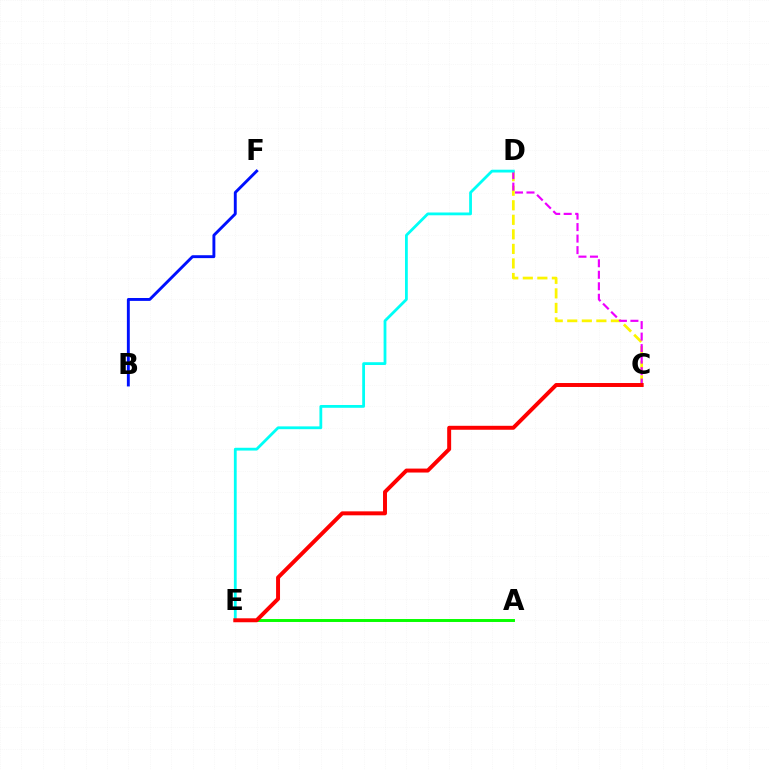{('C', 'D'): [{'color': '#fcf500', 'line_style': 'dashed', 'thickness': 1.98}, {'color': '#ee00ff', 'line_style': 'dashed', 'thickness': 1.56}], ('B', 'F'): [{'color': '#0010ff', 'line_style': 'solid', 'thickness': 2.09}], ('A', 'E'): [{'color': '#08ff00', 'line_style': 'solid', 'thickness': 2.12}], ('D', 'E'): [{'color': '#00fff6', 'line_style': 'solid', 'thickness': 2.01}], ('C', 'E'): [{'color': '#ff0000', 'line_style': 'solid', 'thickness': 2.85}]}